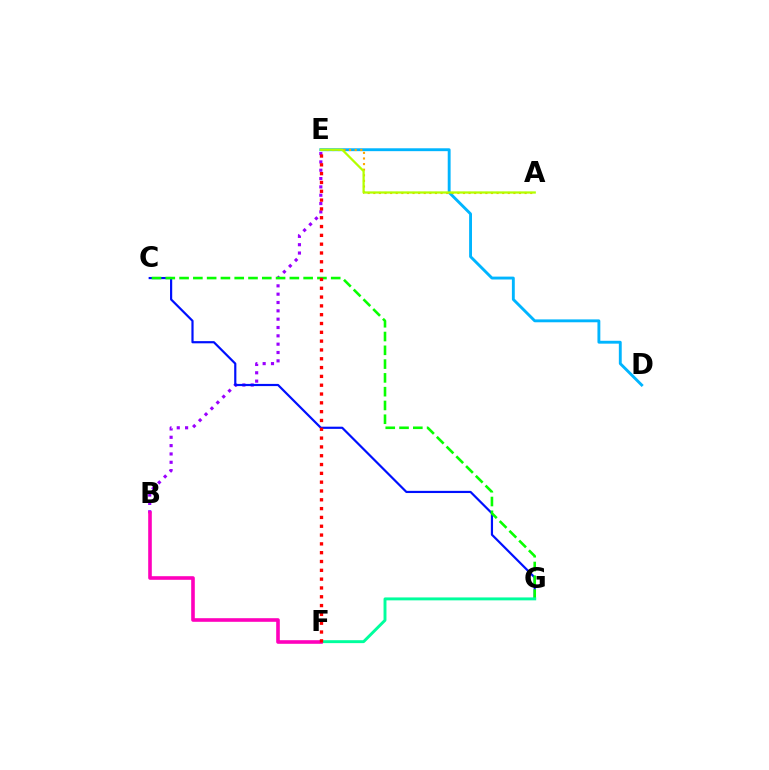{('B', 'E'): [{'color': '#9b00ff', 'line_style': 'dotted', 'thickness': 2.26}], ('C', 'G'): [{'color': '#0010ff', 'line_style': 'solid', 'thickness': 1.58}, {'color': '#08ff00', 'line_style': 'dashed', 'thickness': 1.87}], ('D', 'E'): [{'color': '#00b5ff', 'line_style': 'solid', 'thickness': 2.07}], ('A', 'E'): [{'color': '#ffa500', 'line_style': 'dotted', 'thickness': 1.52}, {'color': '#b3ff00', 'line_style': 'solid', 'thickness': 1.62}], ('F', 'G'): [{'color': '#00ff9d', 'line_style': 'solid', 'thickness': 2.11}], ('B', 'F'): [{'color': '#ff00bd', 'line_style': 'solid', 'thickness': 2.6}], ('E', 'F'): [{'color': '#ff0000', 'line_style': 'dotted', 'thickness': 2.39}]}